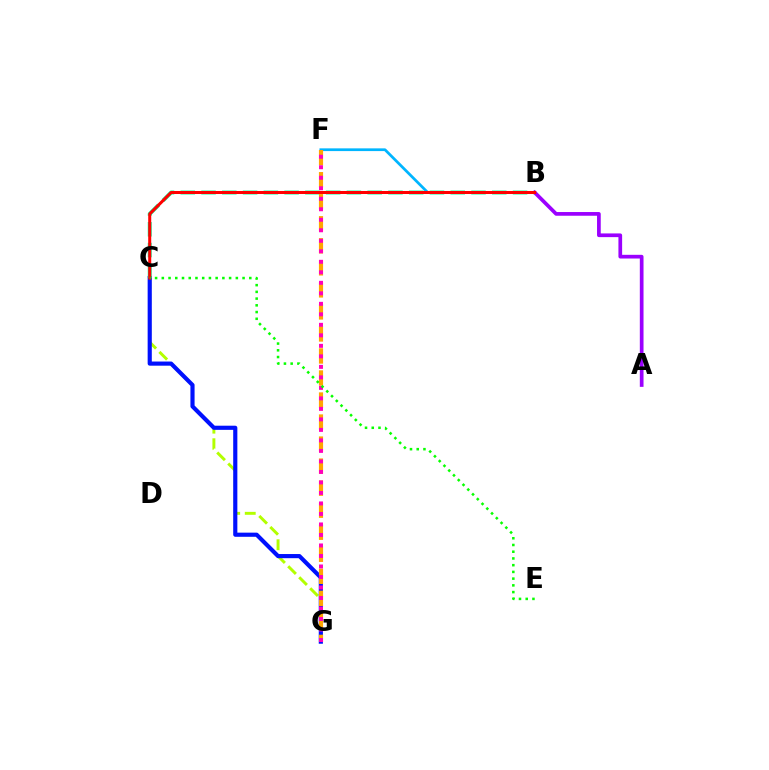{('C', 'G'): [{'color': '#b3ff00', 'line_style': 'dashed', 'thickness': 2.12}, {'color': '#0010ff', 'line_style': 'solid', 'thickness': 2.99}], ('B', 'C'): [{'color': '#00ff9d', 'line_style': 'dashed', 'thickness': 2.82}, {'color': '#ff0000', 'line_style': 'solid', 'thickness': 2.18}], ('B', 'F'): [{'color': '#00b5ff', 'line_style': 'solid', 'thickness': 1.97}], ('A', 'B'): [{'color': '#9b00ff', 'line_style': 'solid', 'thickness': 2.67}], ('F', 'G'): [{'color': '#ffa500', 'line_style': 'dashed', 'thickness': 2.99}, {'color': '#ff00bd', 'line_style': 'dotted', 'thickness': 2.85}], ('C', 'E'): [{'color': '#08ff00', 'line_style': 'dotted', 'thickness': 1.83}]}